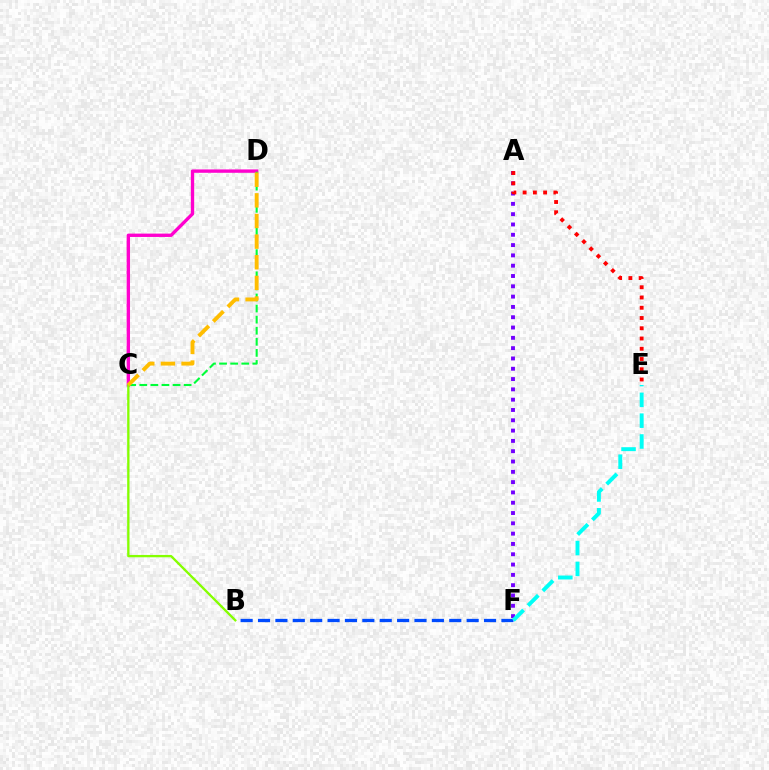{('C', 'D'): [{'color': '#ff00cf', 'line_style': 'solid', 'thickness': 2.41}, {'color': '#00ff39', 'line_style': 'dashed', 'thickness': 1.51}, {'color': '#ffbd00', 'line_style': 'dashed', 'thickness': 2.8}], ('A', 'F'): [{'color': '#7200ff', 'line_style': 'dotted', 'thickness': 2.8}], ('A', 'E'): [{'color': '#ff0000', 'line_style': 'dotted', 'thickness': 2.78}], ('B', 'C'): [{'color': '#84ff00', 'line_style': 'solid', 'thickness': 1.67}], ('B', 'F'): [{'color': '#004bff', 'line_style': 'dashed', 'thickness': 2.36}], ('E', 'F'): [{'color': '#00fff6', 'line_style': 'dashed', 'thickness': 2.83}]}